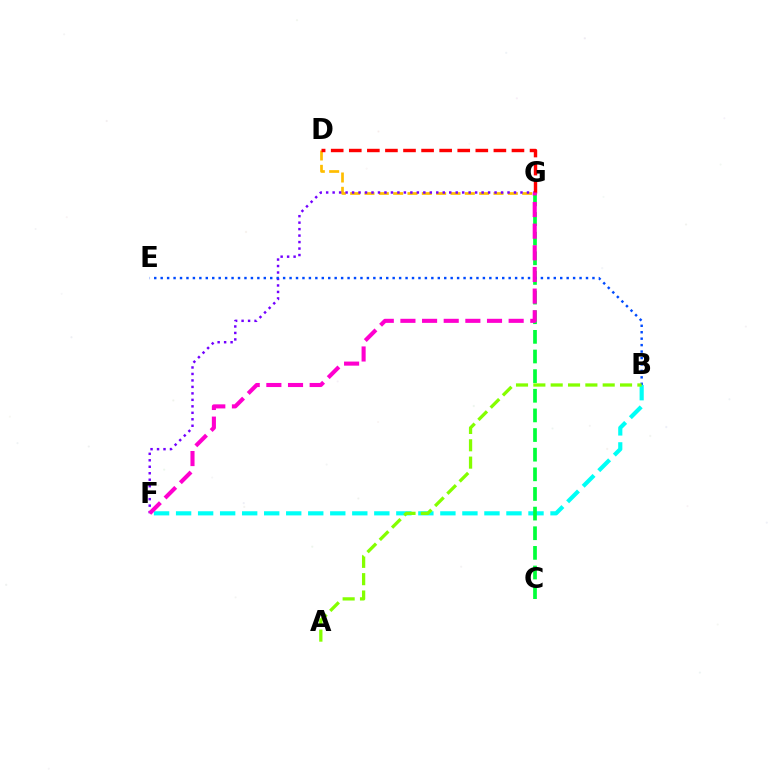{('D', 'G'): [{'color': '#ffbd00', 'line_style': 'dashed', 'thickness': 1.95}, {'color': '#ff0000', 'line_style': 'dashed', 'thickness': 2.46}], ('F', 'G'): [{'color': '#7200ff', 'line_style': 'dotted', 'thickness': 1.76}, {'color': '#ff00cf', 'line_style': 'dashed', 'thickness': 2.94}], ('B', 'F'): [{'color': '#00fff6', 'line_style': 'dashed', 'thickness': 2.99}], ('C', 'G'): [{'color': '#00ff39', 'line_style': 'dashed', 'thickness': 2.67}], ('B', 'E'): [{'color': '#004bff', 'line_style': 'dotted', 'thickness': 1.75}], ('A', 'B'): [{'color': '#84ff00', 'line_style': 'dashed', 'thickness': 2.36}]}